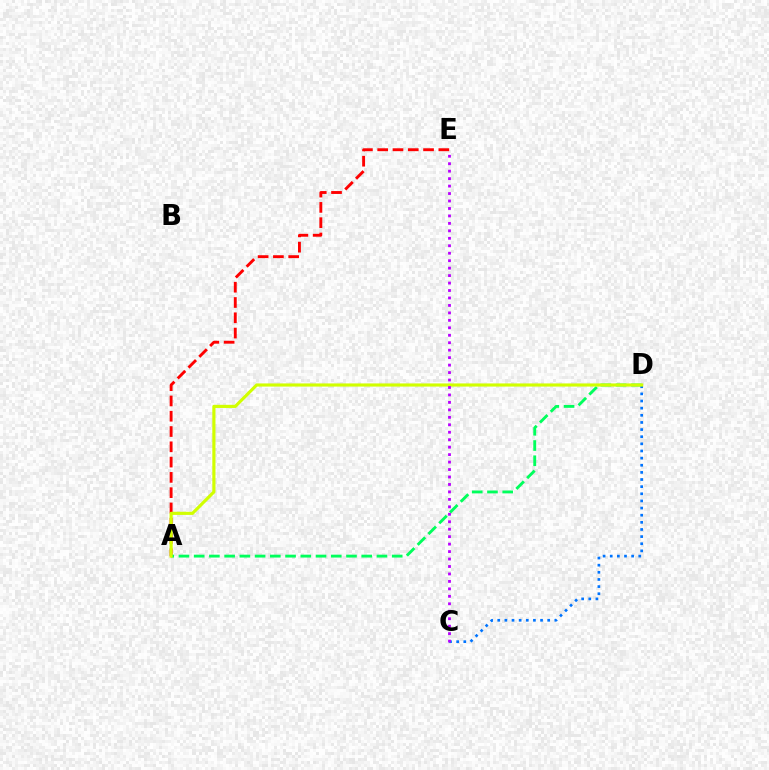{('C', 'D'): [{'color': '#0074ff', 'line_style': 'dotted', 'thickness': 1.94}], ('A', 'E'): [{'color': '#ff0000', 'line_style': 'dashed', 'thickness': 2.08}], ('A', 'D'): [{'color': '#00ff5c', 'line_style': 'dashed', 'thickness': 2.07}, {'color': '#d1ff00', 'line_style': 'solid', 'thickness': 2.27}], ('C', 'E'): [{'color': '#b900ff', 'line_style': 'dotted', 'thickness': 2.03}]}